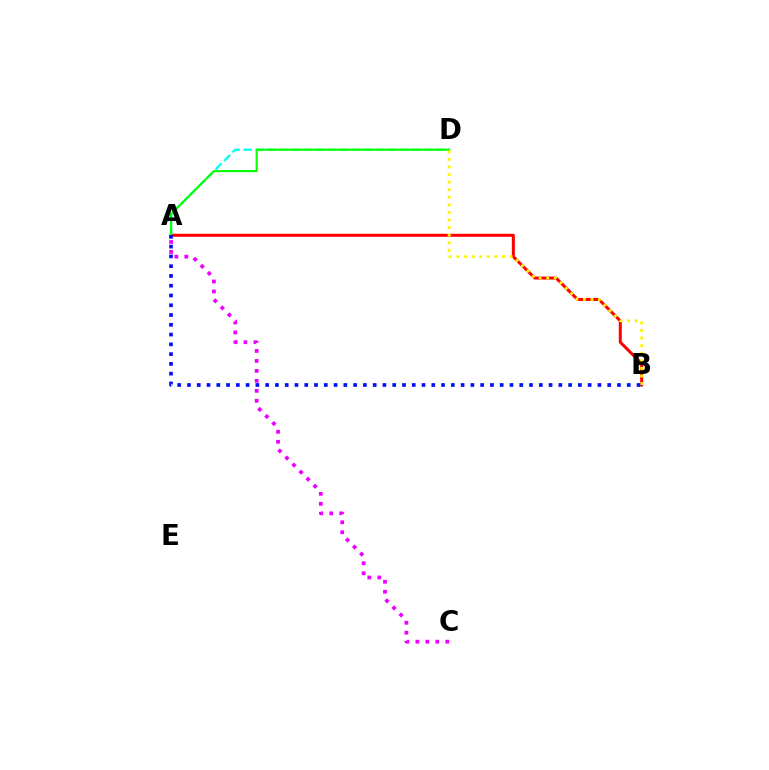{('A', 'C'): [{'color': '#ee00ff', 'line_style': 'dotted', 'thickness': 2.71}], ('A', 'D'): [{'color': '#00fff6', 'line_style': 'dashed', 'thickness': 1.64}, {'color': '#08ff00', 'line_style': 'solid', 'thickness': 1.53}], ('A', 'B'): [{'color': '#ff0000', 'line_style': 'solid', 'thickness': 2.15}, {'color': '#0010ff', 'line_style': 'dotted', 'thickness': 2.66}], ('B', 'D'): [{'color': '#fcf500', 'line_style': 'dotted', 'thickness': 2.06}]}